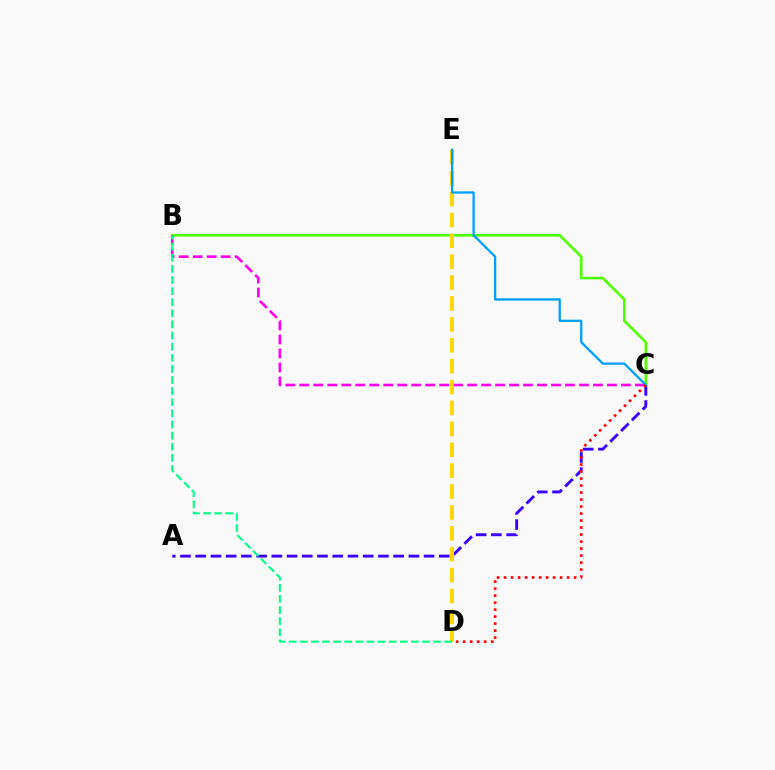{('A', 'C'): [{'color': '#3700ff', 'line_style': 'dashed', 'thickness': 2.07}], ('B', 'C'): [{'color': '#4fff00', 'line_style': 'solid', 'thickness': 1.88}, {'color': '#ff00ed', 'line_style': 'dashed', 'thickness': 1.9}], ('D', 'E'): [{'color': '#ffd500', 'line_style': 'dashed', 'thickness': 2.84}], ('C', 'E'): [{'color': '#009eff', 'line_style': 'solid', 'thickness': 1.64}], ('B', 'D'): [{'color': '#00ff86', 'line_style': 'dashed', 'thickness': 1.51}], ('C', 'D'): [{'color': '#ff0000', 'line_style': 'dotted', 'thickness': 1.9}]}